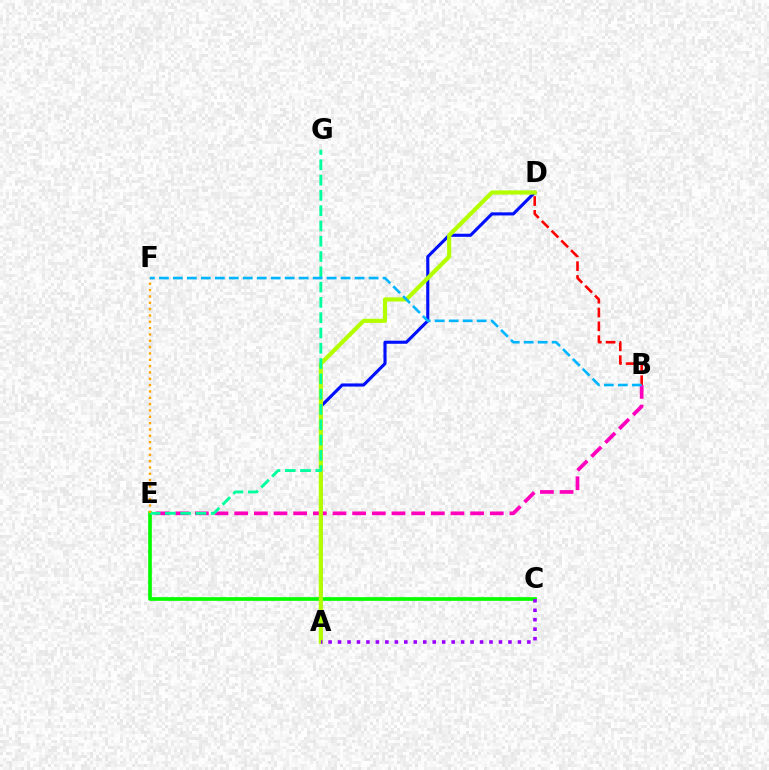{('A', 'D'): [{'color': '#0010ff', 'line_style': 'solid', 'thickness': 2.24}, {'color': '#b3ff00', 'line_style': 'solid', 'thickness': 2.98}], ('B', 'E'): [{'color': '#ff00bd', 'line_style': 'dashed', 'thickness': 2.67}], ('C', 'E'): [{'color': '#08ff00', 'line_style': 'solid', 'thickness': 2.66}], ('E', 'G'): [{'color': '#00ff9d', 'line_style': 'dashed', 'thickness': 2.08}], ('E', 'F'): [{'color': '#ffa500', 'line_style': 'dotted', 'thickness': 1.72}], ('B', 'D'): [{'color': '#ff0000', 'line_style': 'dashed', 'thickness': 1.88}], ('A', 'C'): [{'color': '#9b00ff', 'line_style': 'dotted', 'thickness': 2.57}], ('B', 'F'): [{'color': '#00b5ff', 'line_style': 'dashed', 'thickness': 1.9}]}